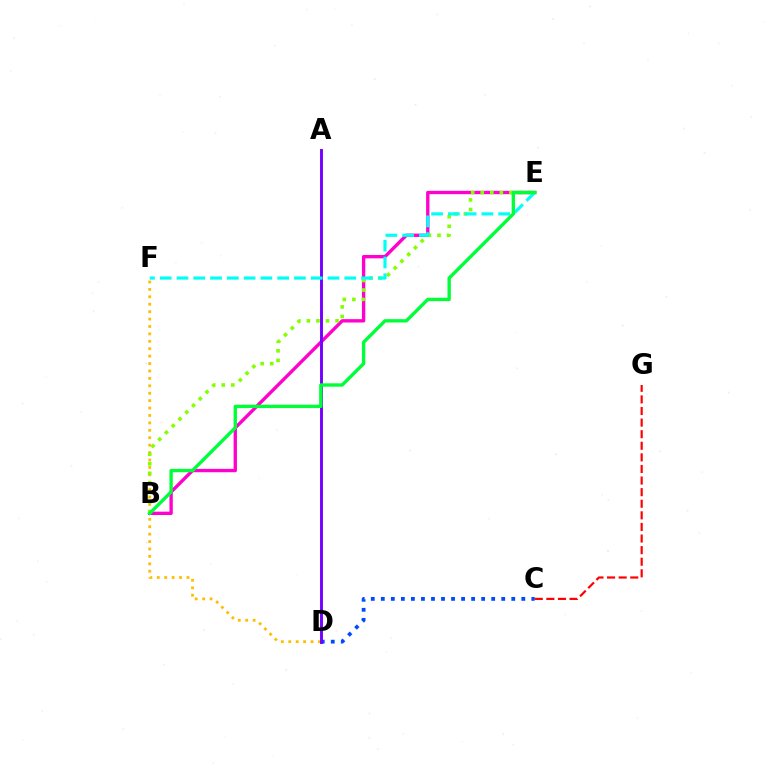{('C', 'D'): [{'color': '#004bff', 'line_style': 'dotted', 'thickness': 2.73}], ('D', 'F'): [{'color': '#ffbd00', 'line_style': 'dotted', 'thickness': 2.02}], ('B', 'E'): [{'color': '#ff00cf', 'line_style': 'solid', 'thickness': 2.42}, {'color': '#84ff00', 'line_style': 'dotted', 'thickness': 2.6}, {'color': '#00ff39', 'line_style': 'solid', 'thickness': 2.42}], ('A', 'D'): [{'color': '#7200ff', 'line_style': 'solid', 'thickness': 2.1}], ('E', 'F'): [{'color': '#00fff6', 'line_style': 'dashed', 'thickness': 2.28}], ('C', 'G'): [{'color': '#ff0000', 'line_style': 'dashed', 'thickness': 1.58}]}